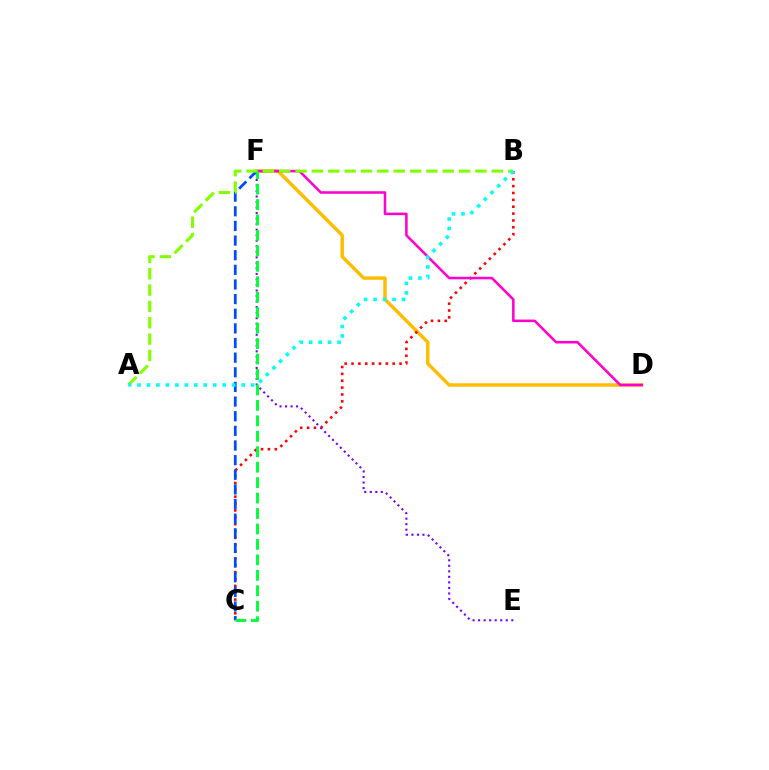{('D', 'F'): [{'color': '#ffbd00', 'line_style': 'solid', 'thickness': 2.47}, {'color': '#ff00cf', 'line_style': 'solid', 'thickness': 1.83}], ('B', 'C'): [{'color': '#ff0000', 'line_style': 'dotted', 'thickness': 1.86}], ('C', 'F'): [{'color': '#004bff', 'line_style': 'dashed', 'thickness': 1.99}, {'color': '#00ff39', 'line_style': 'dashed', 'thickness': 2.1}], ('A', 'B'): [{'color': '#84ff00', 'line_style': 'dashed', 'thickness': 2.22}, {'color': '#00fff6', 'line_style': 'dotted', 'thickness': 2.57}], ('E', 'F'): [{'color': '#7200ff', 'line_style': 'dotted', 'thickness': 1.5}]}